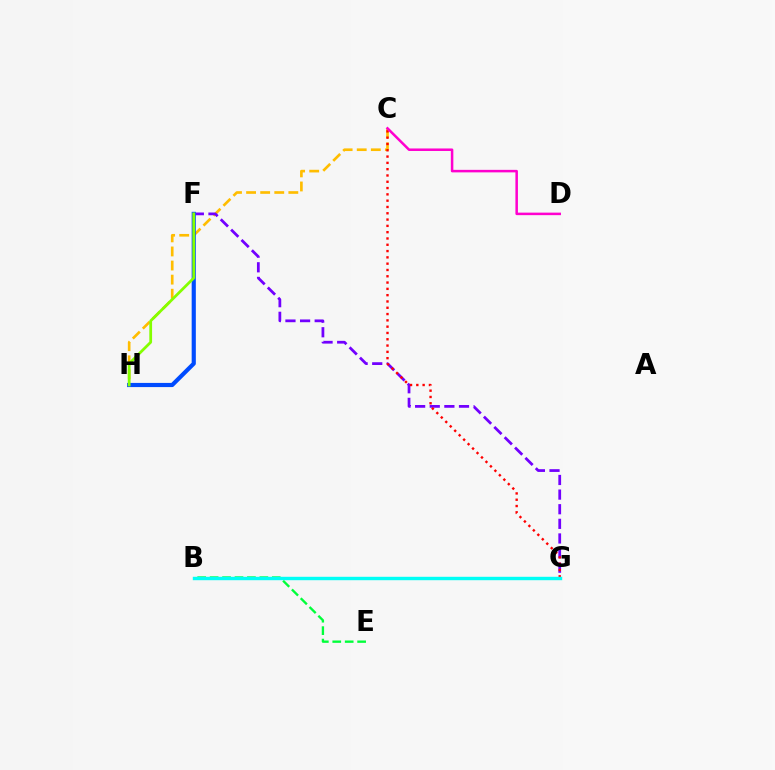{('C', 'H'): [{'color': '#ffbd00', 'line_style': 'dashed', 'thickness': 1.91}], ('F', 'G'): [{'color': '#7200ff', 'line_style': 'dashed', 'thickness': 1.99}], ('C', 'G'): [{'color': '#ff0000', 'line_style': 'dotted', 'thickness': 1.71}], ('B', 'E'): [{'color': '#00ff39', 'line_style': 'dashed', 'thickness': 1.69}], ('B', 'G'): [{'color': '#00fff6', 'line_style': 'solid', 'thickness': 2.45}], ('F', 'H'): [{'color': '#004bff', 'line_style': 'solid', 'thickness': 3.0}, {'color': '#84ff00', 'line_style': 'solid', 'thickness': 1.99}], ('C', 'D'): [{'color': '#ff00cf', 'line_style': 'solid', 'thickness': 1.81}]}